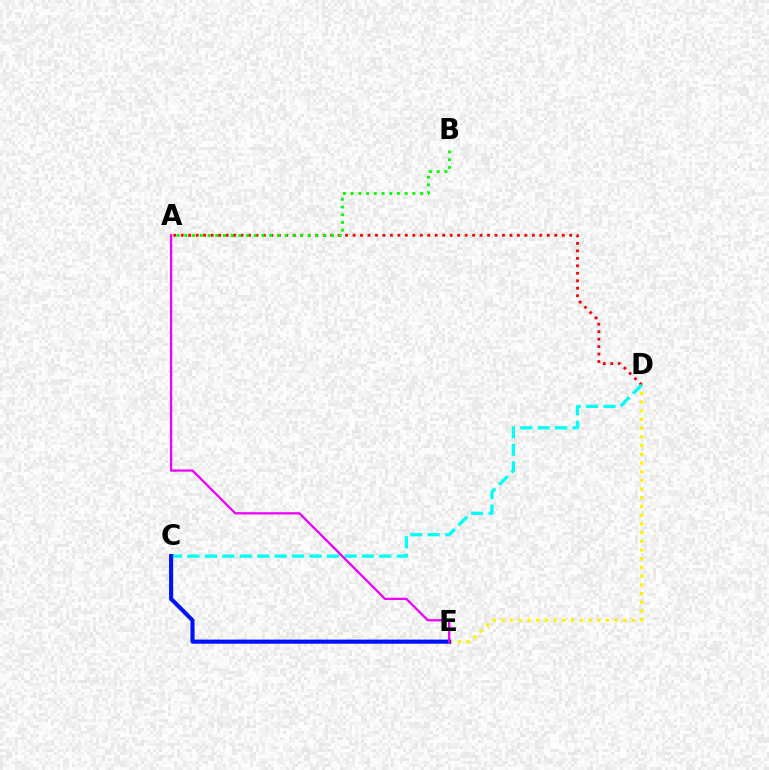{('D', 'E'): [{'color': '#fcf500', 'line_style': 'dotted', 'thickness': 2.37}], ('A', 'D'): [{'color': '#ff0000', 'line_style': 'dotted', 'thickness': 2.03}], ('C', 'D'): [{'color': '#00fff6', 'line_style': 'dashed', 'thickness': 2.37}], ('C', 'E'): [{'color': '#0010ff', 'line_style': 'solid', 'thickness': 2.96}], ('A', 'B'): [{'color': '#08ff00', 'line_style': 'dotted', 'thickness': 2.1}], ('A', 'E'): [{'color': '#ee00ff', 'line_style': 'solid', 'thickness': 1.63}]}